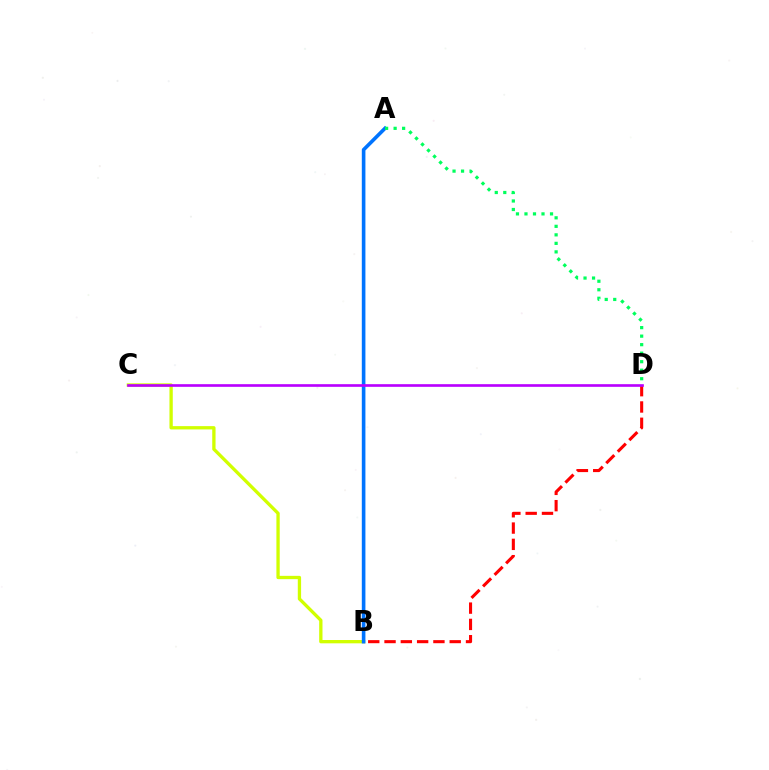{('B', 'C'): [{'color': '#d1ff00', 'line_style': 'solid', 'thickness': 2.38}], ('A', 'B'): [{'color': '#0074ff', 'line_style': 'solid', 'thickness': 2.6}], ('B', 'D'): [{'color': '#ff0000', 'line_style': 'dashed', 'thickness': 2.21}], ('C', 'D'): [{'color': '#b900ff', 'line_style': 'solid', 'thickness': 1.91}], ('A', 'D'): [{'color': '#00ff5c', 'line_style': 'dotted', 'thickness': 2.31}]}